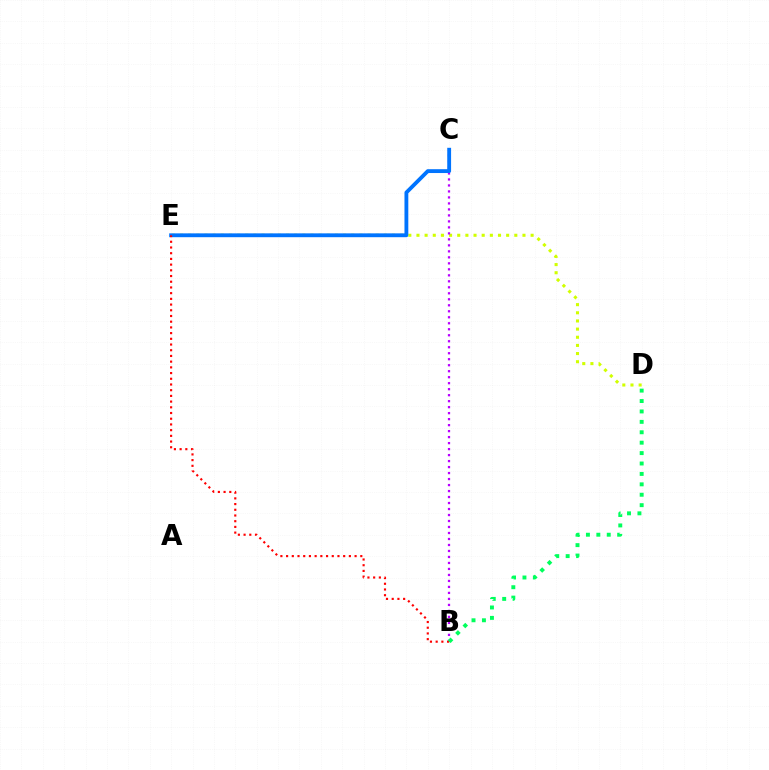{('D', 'E'): [{'color': '#d1ff00', 'line_style': 'dotted', 'thickness': 2.22}], ('B', 'C'): [{'color': '#b900ff', 'line_style': 'dotted', 'thickness': 1.63}], ('C', 'E'): [{'color': '#0074ff', 'line_style': 'solid', 'thickness': 2.77}], ('B', 'E'): [{'color': '#ff0000', 'line_style': 'dotted', 'thickness': 1.55}], ('B', 'D'): [{'color': '#00ff5c', 'line_style': 'dotted', 'thickness': 2.83}]}